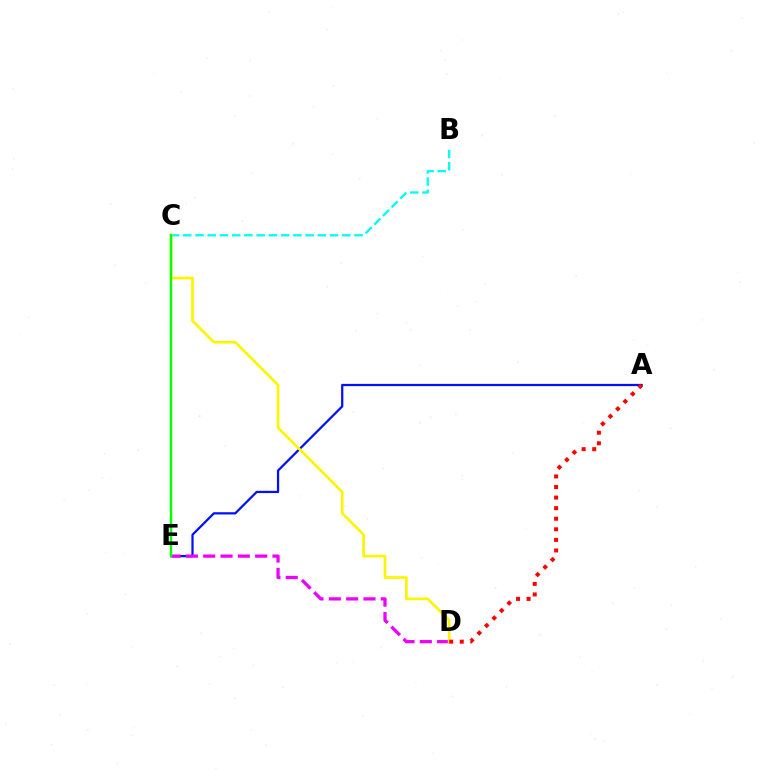{('A', 'E'): [{'color': '#0010ff', 'line_style': 'solid', 'thickness': 1.61}], ('B', 'C'): [{'color': '#00fff6', 'line_style': 'dashed', 'thickness': 1.66}], ('D', 'E'): [{'color': '#ee00ff', 'line_style': 'dashed', 'thickness': 2.35}], ('C', 'D'): [{'color': '#fcf500', 'line_style': 'solid', 'thickness': 1.93}], ('A', 'D'): [{'color': '#ff0000', 'line_style': 'dotted', 'thickness': 2.87}], ('C', 'E'): [{'color': '#08ff00', 'line_style': 'solid', 'thickness': 1.78}]}